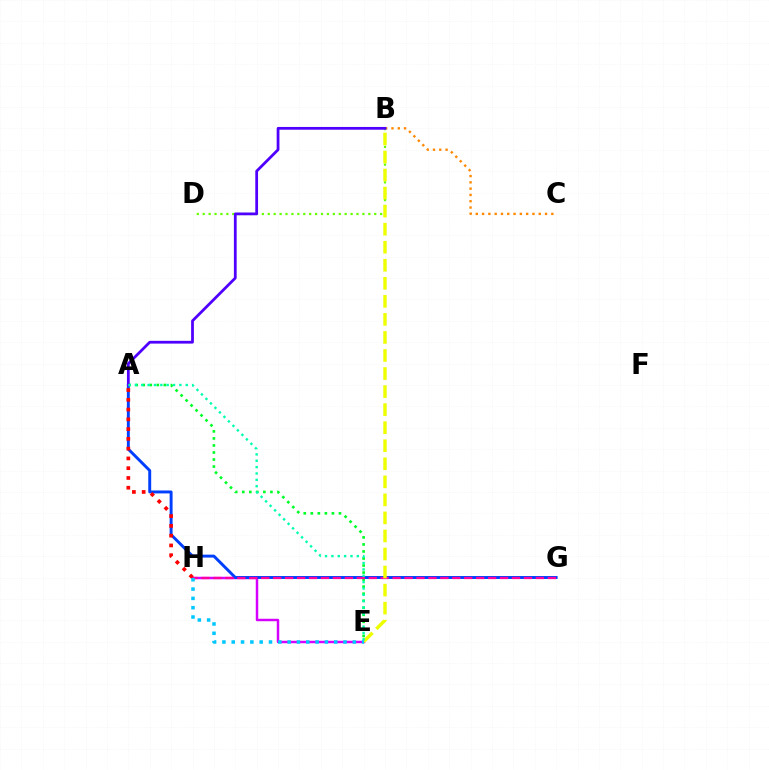{('E', 'H'): [{'color': '#d600ff', 'line_style': 'solid', 'thickness': 1.78}, {'color': '#00c7ff', 'line_style': 'dotted', 'thickness': 2.53}], ('A', 'G'): [{'color': '#003fff', 'line_style': 'solid', 'thickness': 2.11}], ('A', 'E'): [{'color': '#00ff27', 'line_style': 'dotted', 'thickness': 1.91}, {'color': '#00ffaf', 'line_style': 'dotted', 'thickness': 1.73}], ('G', 'H'): [{'color': '#ff00a0', 'line_style': 'dashed', 'thickness': 1.62}], ('A', 'H'): [{'color': '#ff0000', 'line_style': 'dotted', 'thickness': 2.65}], ('B', 'C'): [{'color': '#ff8800', 'line_style': 'dotted', 'thickness': 1.71}], ('B', 'D'): [{'color': '#66ff00', 'line_style': 'dotted', 'thickness': 1.61}], ('B', 'E'): [{'color': '#eeff00', 'line_style': 'dashed', 'thickness': 2.45}], ('A', 'B'): [{'color': '#4f00ff', 'line_style': 'solid', 'thickness': 1.99}]}